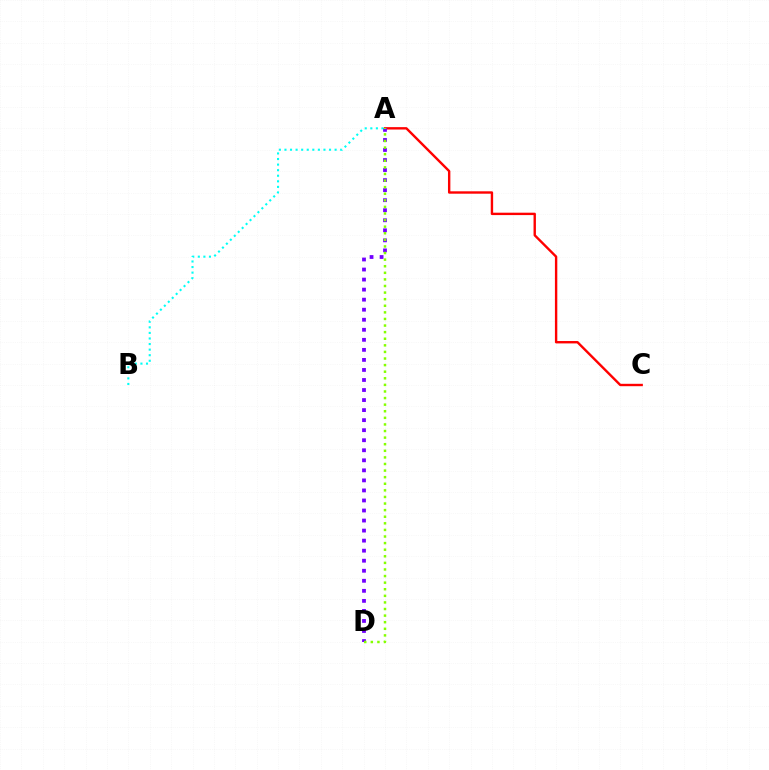{('A', 'C'): [{'color': '#ff0000', 'line_style': 'solid', 'thickness': 1.72}], ('A', 'D'): [{'color': '#7200ff', 'line_style': 'dotted', 'thickness': 2.73}, {'color': '#84ff00', 'line_style': 'dotted', 'thickness': 1.79}], ('A', 'B'): [{'color': '#00fff6', 'line_style': 'dotted', 'thickness': 1.51}]}